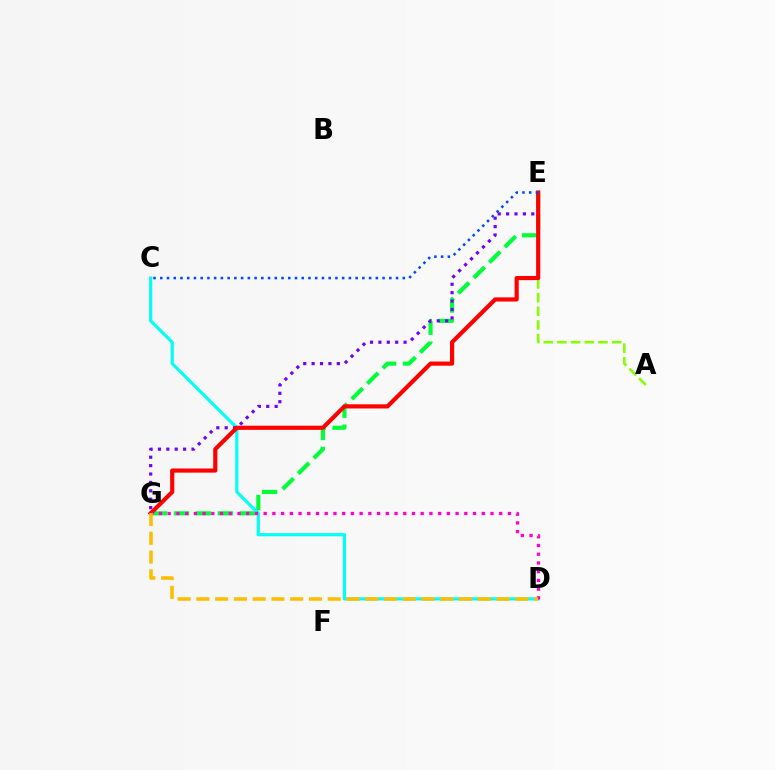{('E', 'G'): [{'color': '#00ff39', 'line_style': 'dashed', 'thickness': 2.97}, {'color': '#7200ff', 'line_style': 'dotted', 'thickness': 2.28}, {'color': '#ff0000', 'line_style': 'solid', 'thickness': 2.99}], ('C', 'D'): [{'color': '#00fff6', 'line_style': 'solid', 'thickness': 2.27}], ('A', 'E'): [{'color': '#84ff00', 'line_style': 'dashed', 'thickness': 1.86}], ('D', 'G'): [{'color': '#ff00cf', 'line_style': 'dotted', 'thickness': 2.37}, {'color': '#ffbd00', 'line_style': 'dashed', 'thickness': 2.55}], ('C', 'E'): [{'color': '#004bff', 'line_style': 'dotted', 'thickness': 1.83}]}